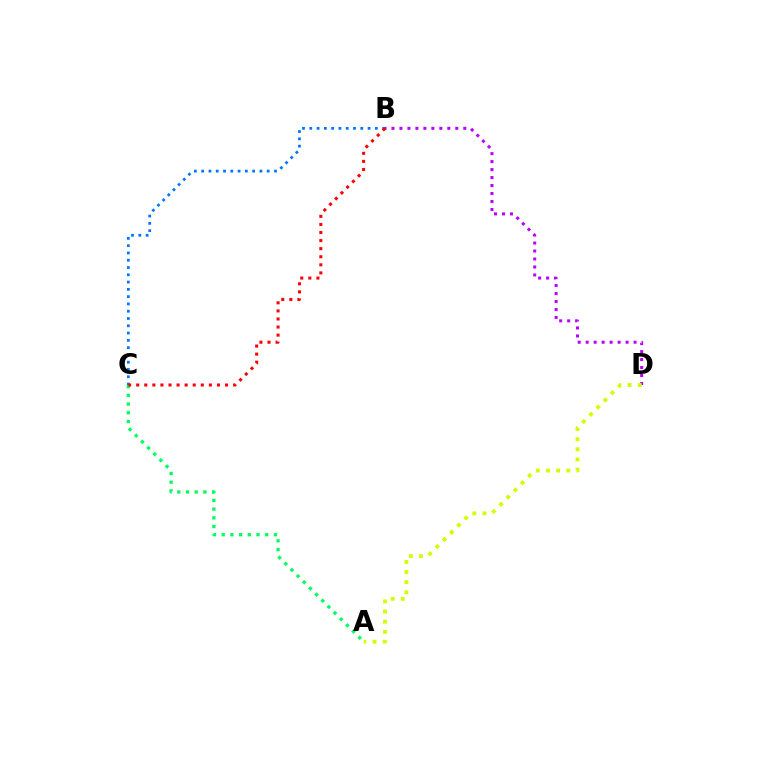{('B', 'C'): [{'color': '#0074ff', 'line_style': 'dotted', 'thickness': 1.98}, {'color': '#ff0000', 'line_style': 'dotted', 'thickness': 2.19}], ('B', 'D'): [{'color': '#b900ff', 'line_style': 'dotted', 'thickness': 2.17}], ('A', 'C'): [{'color': '#00ff5c', 'line_style': 'dotted', 'thickness': 2.37}], ('A', 'D'): [{'color': '#d1ff00', 'line_style': 'dotted', 'thickness': 2.76}]}